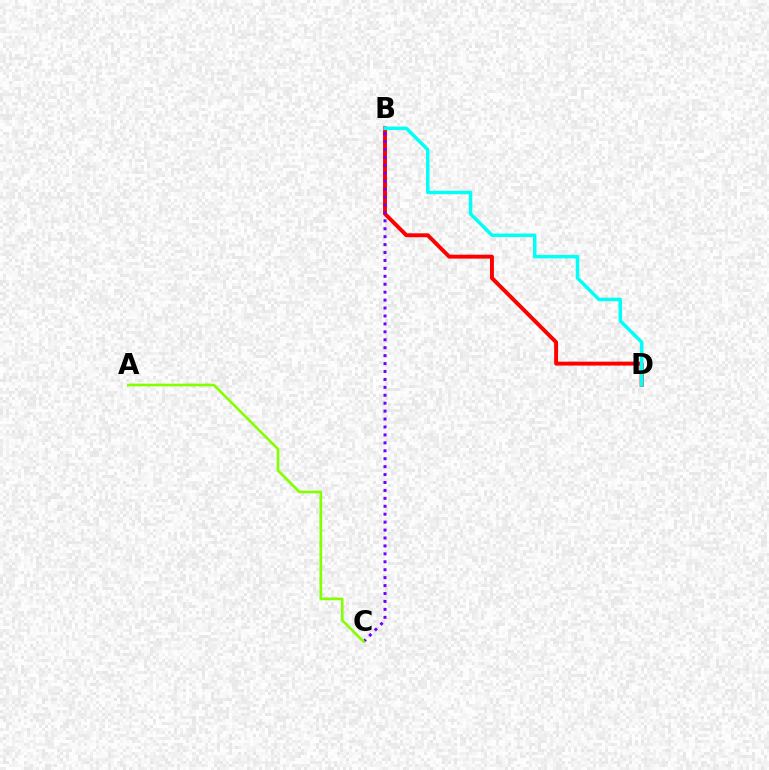{('B', 'D'): [{'color': '#ff0000', 'line_style': 'solid', 'thickness': 2.83}, {'color': '#00fff6', 'line_style': 'solid', 'thickness': 2.51}], ('B', 'C'): [{'color': '#7200ff', 'line_style': 'dotted', 'thickness': 2.15}], ('A', 'C'): [{'color': '#84ff00', 'line_style': 'solid', 'thickness': 1.91}]}